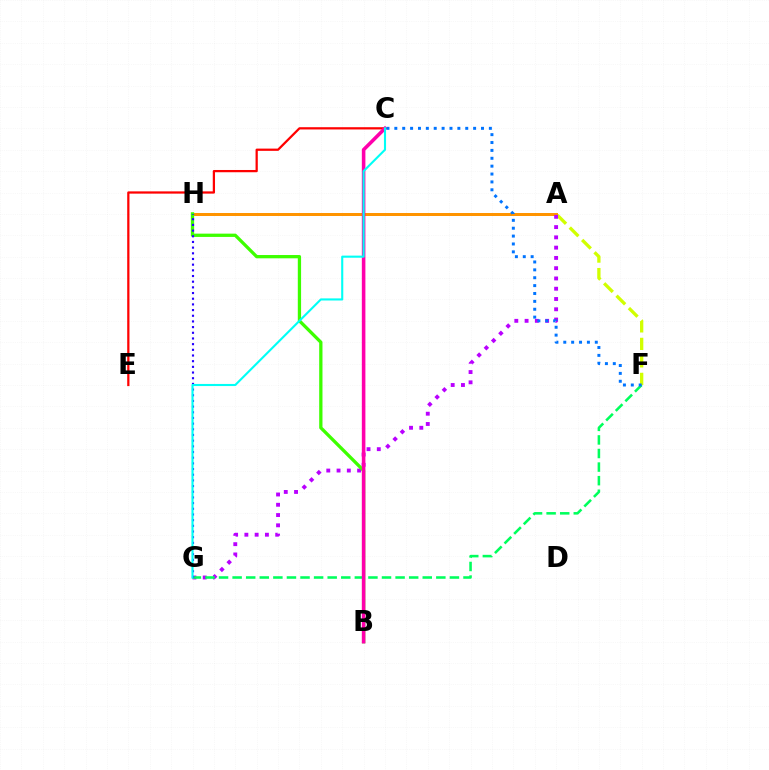{('A', 'H'): [{'color': '#ff9400', 'line_style': 'solid', 'thickness': 2.16}], ('A', 'F'): [{'color': '#d1ff00', 'line_style': 'dashed', 'thickness': 2.38}], ('A', 'G'): [{'color': '#b900ff', 'line_style': 'dotted', 'thickness': 2.79}], ('C', 'E'): [{'color': '#ff0000', 'line_style': 'solid', 'thickness': 1.62}], ('B', 'H'): [{'color': '#3dff00', 'line_style': 'solid', 'thickness': 2.37}], ('F', 'G'): [{'color': '#00ff5c', 'line_style': 'dashed', 'thickness': 1.84}], ('G', 'H'): [{'color': '#2500ff', 'line_style': 'dotted', 'thickness': 1.54}], ('B', 'C'): [{'color': '#ff00ac', 'line_style': 'solid', 'thickness': 2.57}], ('C', 'F'): [{'color': '#0074ff', 'line_style': 'dotted', 'thickness': 2.14}], ('C', 'G'): [{'color': '#00fff6', 'line_style': 'solid', 'thickness': 1.52}]}